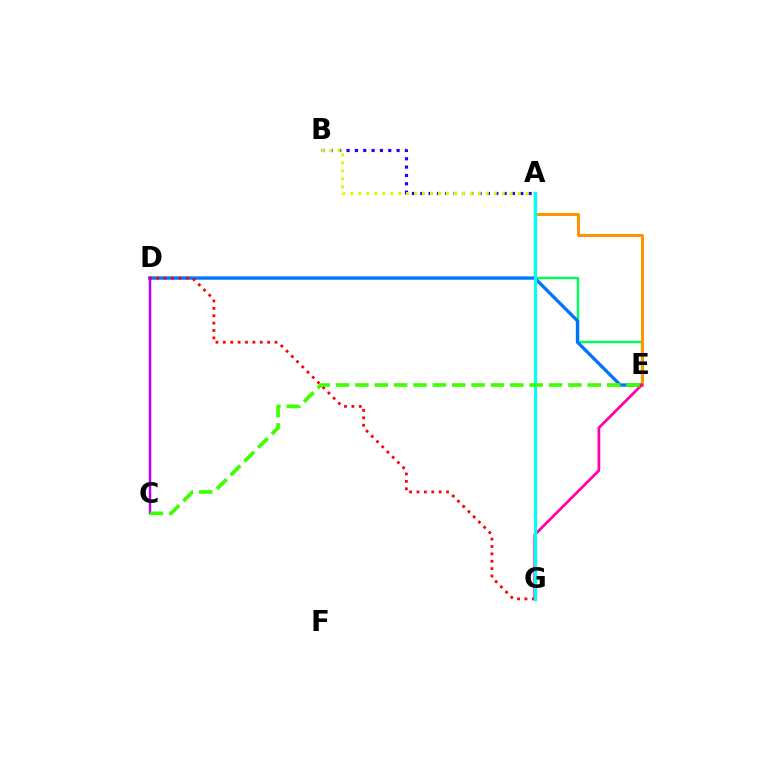{('A', 'B'): [{'color': '#2500ff', 'line_style': 'dotted', 'thickness': 2.26}, {'color': '#d1ff00', 'line_style': 'dotted', 'thickness': 2.17}], ('A', 'E'): [{'color': '#00ff5c', 'line_style': 'solid', 'thickness': 1.75}, {'color': '#ff9400', 'line_style': 'solid', 'thickness': 2.17}], ('D', 'E'): [{'color': '#0074ff', 'line_style': 'solid', 'thickness': 2.38}], ('C', 'D'): [{'color': '#b900ff', 'line_style': 'solid', 'thickness': 1.8}], ('D', 'G'): [{'color': '#ff0000', 'line_style': 'dotted', 'thickness': 2.01}], ('E', 'G'): [{'color': '#ff00ac', 'line_style': 'solid', 'thickness': 1.96}], ('A', 'G'): [{'color': '#00fff6', 'line_style': 'solid', 'thickness': 2.31}], ('C', 'E'): [{'color': '#3dff00', 'line_style': 'dashed', 'thickness': 2.63}]}